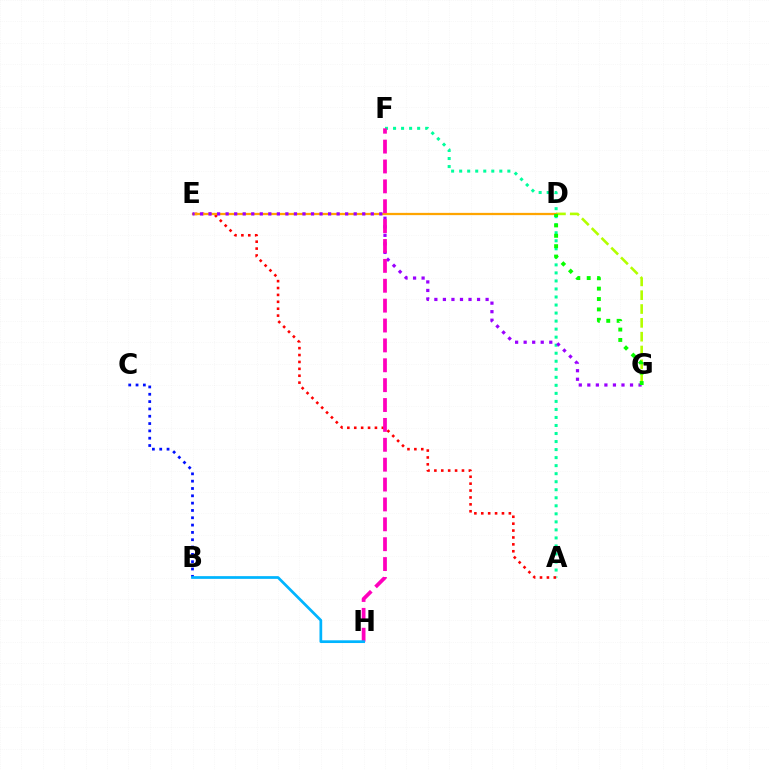{('A', 'F'): [{'color': '#00ff9d', 'line_style': 'dotted', 'thickness': 2.18}], ('A', 'E'): [{'color': '#ff0000', 'line_style': 'dotted', 'thickness': 1.87}], ('D', 'G'): [{'color': '#b3ff00', 'line_style': 'dashed', 'thickness': 1.88}, {'color': '#08ff00', 'line_style': 'dotted', 'thickness': 2.82}], ('D', 'E'): [{'color': '#ffa500', 'line_style': 'solid', 'thickness': 1.63}], ('B', 'C'): [{'color': '#0010ff', 'line_style': 'dotted', 'thickness': 1.99}], ('E', 'G'): [{'color': '#9b00ff', 'line_style': 'dotted', 'thickness': 2.32}], ('F', 'H'): [{'color': '#ff00bd', 'line_style': 'dashed', 'thickness': 2.7}], ('B', 'H'): [{'color': '#00b5ff', 'line_style': 'solid', 'thickness': 1.96}]}